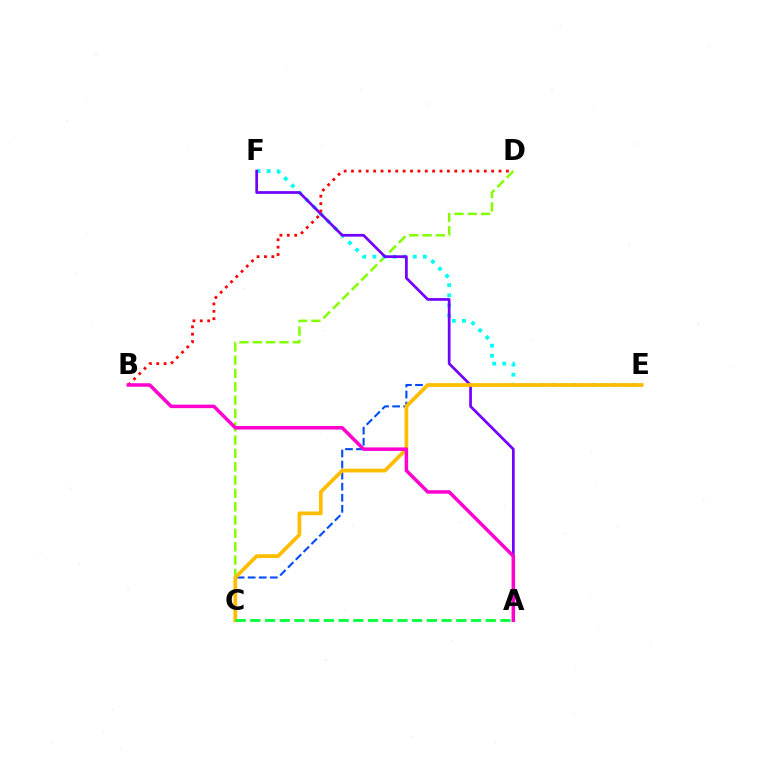{('C', 'E'): [{'color': '#004bff', 'line_style': 'dashed', 'thickness': 1.5}, {'color': '#ffbd00', 'line_style': 'solid', 'thickness': 2.69}], ('C', 'D'): [{'color': '#84ff00', 'line_style': 'dashed', 'thickness': 1.81}], ('E', 'F'): [{'color': '#00fff6', 'line_style': 'dotted', 'thickness': 2.74}], ('A', 'F'): [{'color': '#7200ff', 'line_style': 'solid', 'thickness': 1.96}], ('B', 'D'): [{'color': '#ff0000', 'line_style': 'dotted', 'thickness': 2.0}], ('A', 'B'): [{'color': '#ff00cf', 'line_style': 'solid', 'thickness': 2.52}], ('A', 'C'): [{'color': '#00ff39', 'line_style': 'dashed', 'thickness': 2.0}]}